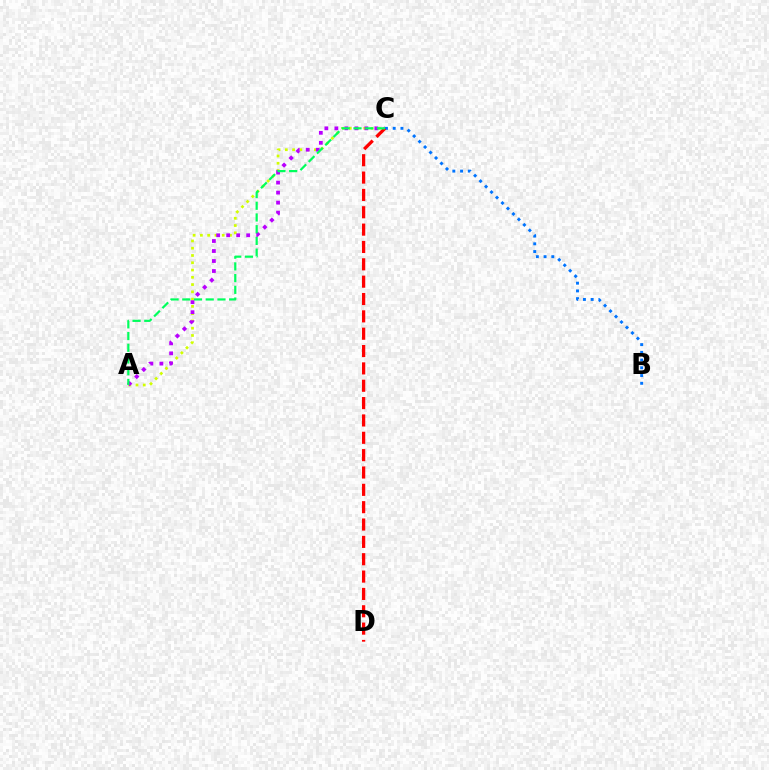{('A', 'C'): [{'color': '#d1ff00', 'line_style': 'dotted', 'thickness': 1.98}, {'color': '#b900ff', 'line_style': 'dotted', 'thickness': 2.72}, {'color': '#00ff5c', 'line_style': 'dashed', 'thickness': 1.59}], ('B', 'C'): [{'color': '#0074ff', 'line_style': 'dotted', 'thickness': 2.1}], ('C', 'D'): [{'color': '#ff0000', 'line_style': 'dashed', 'thickness': 2.36}]}